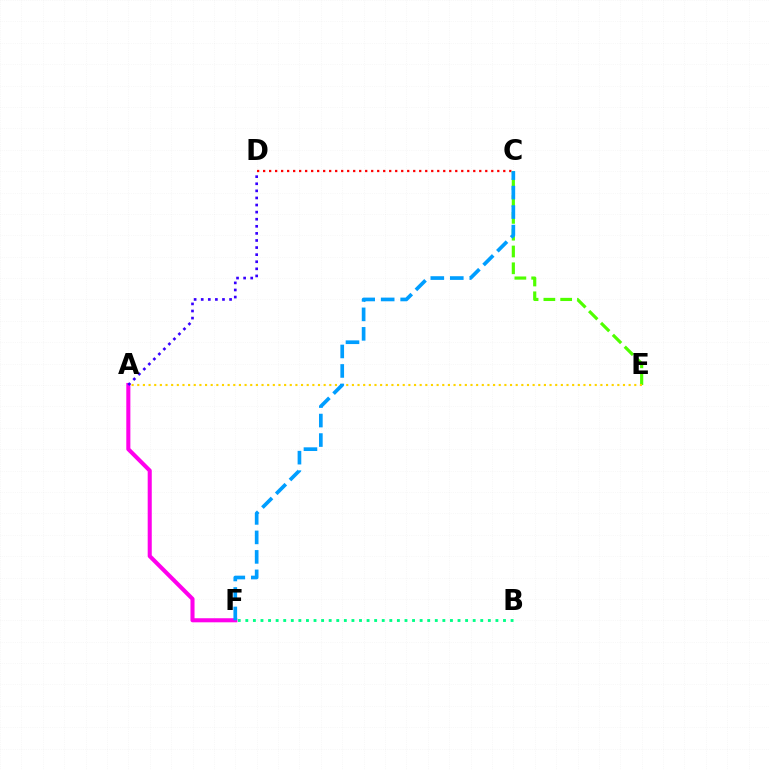{('C', 'D'): [{'color': '#ff0000', 'line_style': 'dotted', 'thickness': 1.63}], ('C', 'E'): [{'color': '#4fff00', 'line_style': 'dashed', 'thickness': 2.28}], ('A', 'E'): [{'color': '#ffd500', 'line_style': 'dotted', 'thickness': 1.53}], ('B', 'F'): [{'color': '#00ff86', 'line_style': 'dotted', 'thickness': 2.06}], ('A', 'F'): [{'color': '#ff00ed', 'line_style': 'solid', 'thickness': 2.93}], ('C', 'F'): [{'color': '#009eff', 'line_style': 'dashed', 'thickness': 2.65}], ('A', 'D'): [{'color': '#3700ff', 'line_style': 'dotted', 'thickness': 1.93}]}